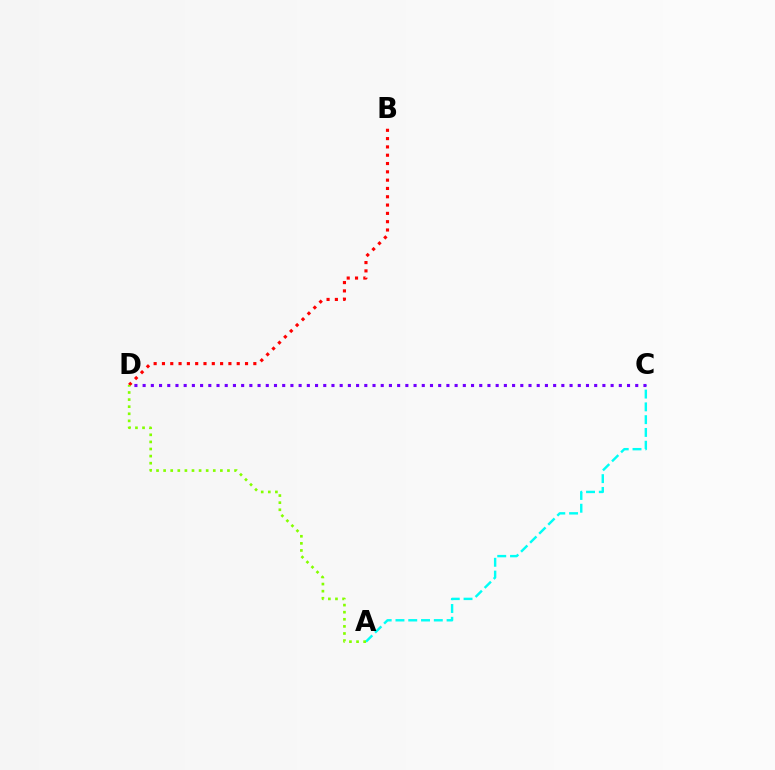{('B', 'D'): [{'color': '#ff0000', 'line_style': 'dotted', 'thickness': 2.26}], ('A', 'C'): [{'color': '#00fff6', 'line_style': 'dashed', 'thickness': 1.74}], ('A', 'D'): [{'color': '#84ff00', 'line_style': 'dotted', 'thickness': 1.93}], ('C', 'D'): [{'color': '#7200ff', 'line_style': 'dotted', 'thickness': 2.23}]}